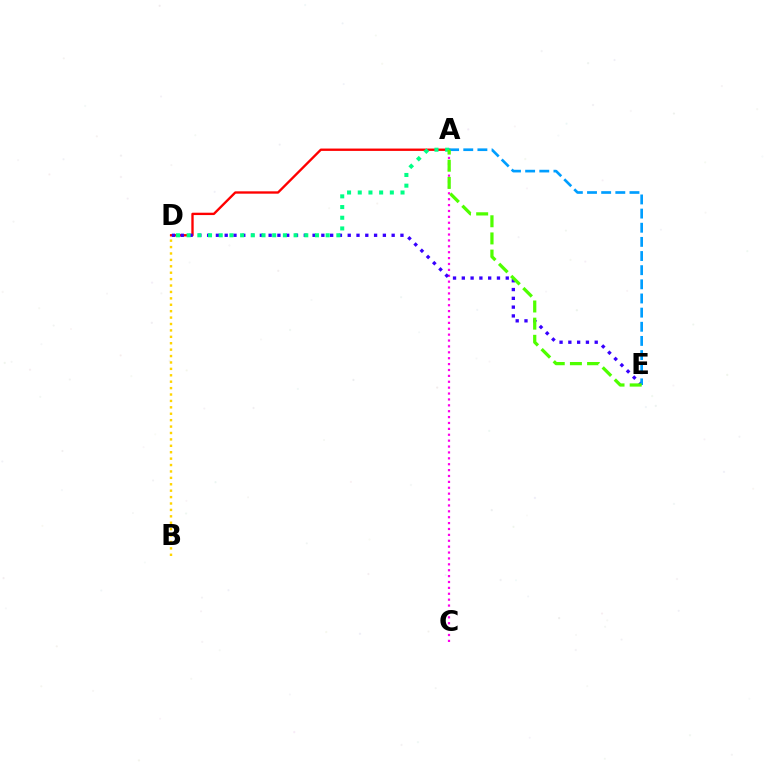{('B', 'D'): [{'color': '#ffd500', 'line_style': 'dotted', 'thickness': 1.74}], ('A', 'C'): [{'color': '#ff00ed', 'line_style': 'dotted', 'thickness': 1.6}], ('A', 'D'): [{'color': '#ff0000', 'line_style': 'solid', 'thickness': 1.69}, {'color': '#00ff86', 'line_style': 'dotted', 'thickness': 2.91}], ('D', 'E'): [{'color': '#3700ff', 'line_style': 'dotted', 'thickness': 2.39}], ('A', 'E'): [{'color': '#009eff', 'line_style': 'dashed', 'thickness': 1.92}, {'color': '#4fff00', 'line_style': 'dashed', 'thickness': 2.33}]}